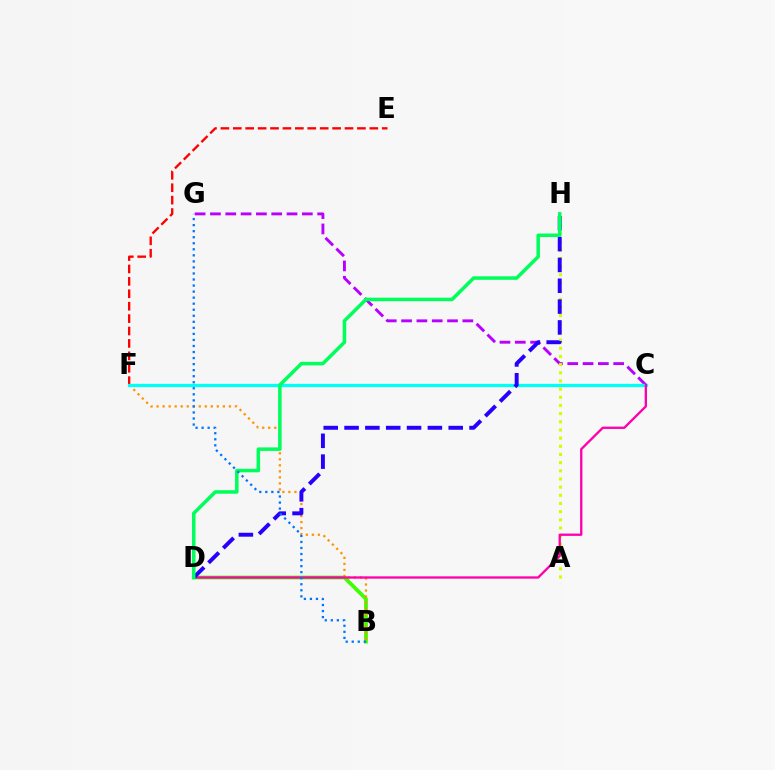{('E', 'F'): [{'color': '#ff0000', 'line_style': 'dashed', 'thickness': 1.69}], ('B', 'D'): [{'color': '#3dff00', 'line_style': 'solid', 'thickness': 2.69}], ('C', 'G'): [{'color': '#b900ff', 'line_style': 'dashed', 'thickness': 2.08}], ('B', 'F'): [{'color': '#ff9400', 'line_style': 'dotted', 'thickness': 1.64}], ('A', 'H'): [{'color': '#d1ff00', 'line_style': 'dotted', 'thickness': 2.22}], ('C', 'F'): [{'color': '#00fff6', 'line_style': 'solid', 'thickness': 2.34}], ('C', 'D'): [{'color': '#ff00ac', 'line_style': 'solid', 'thickness': 1.67}], ('D', 'H'): [{'color': '#2500ff', 'line_style': 'dashed', 'thickness': 2.83}, {'color': '#00ff5c', 'line_style': 'solid', 'thickness': 2.54}], ('B', 'G'): [{'color': '#0074ff', 'line_style': 'dotted', 'thickness': 1.64}]}